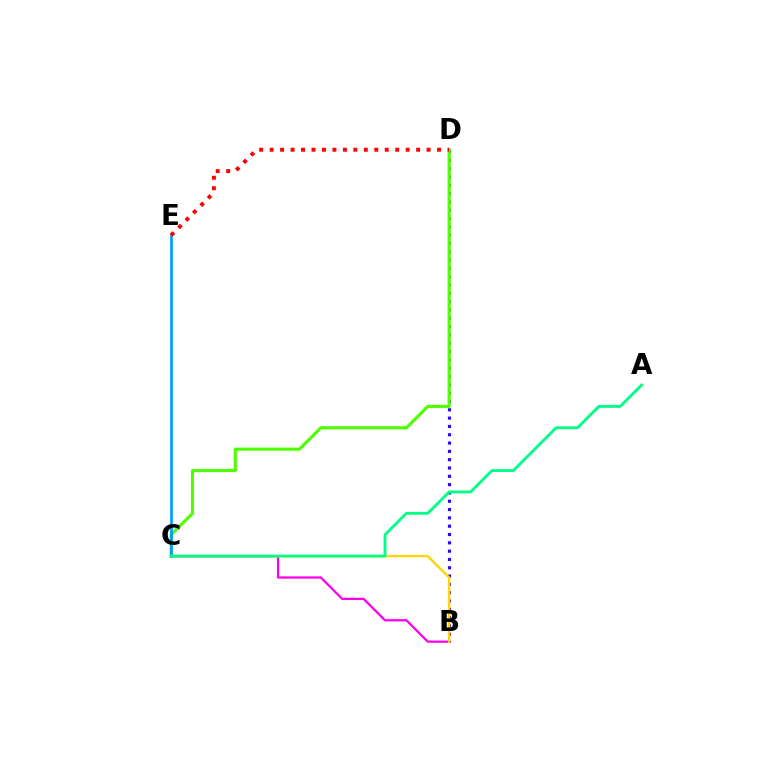{('B', 'C'): [{'color': '#ff00ed', 'line_style': 'solid', 'thickness': 1.63}, {'color': '#ffd500', 'line_style': 'solid', 'thickness': 1.7}], ('B', 'D'): [{'color': '#3700ff', 'line_style': 'dotted', 'thickness': 2.26}], ('C', 'D'): [{'color': '#4fff00', 'line_style': 'solid', 'thickness': 2.26}], ('C', 'E'): [{'color': '#009eff', 'line_style': 'solid', 'thickness': 1.96}], ('D', 'E'): [{'color': '#ff0000', 'line_style': 'dotted', 'thickness': 2.84}], ('A', 'C'): [{'color': '#00ff86', 'line_style': 'solid', 'thickness': 2.06}]}